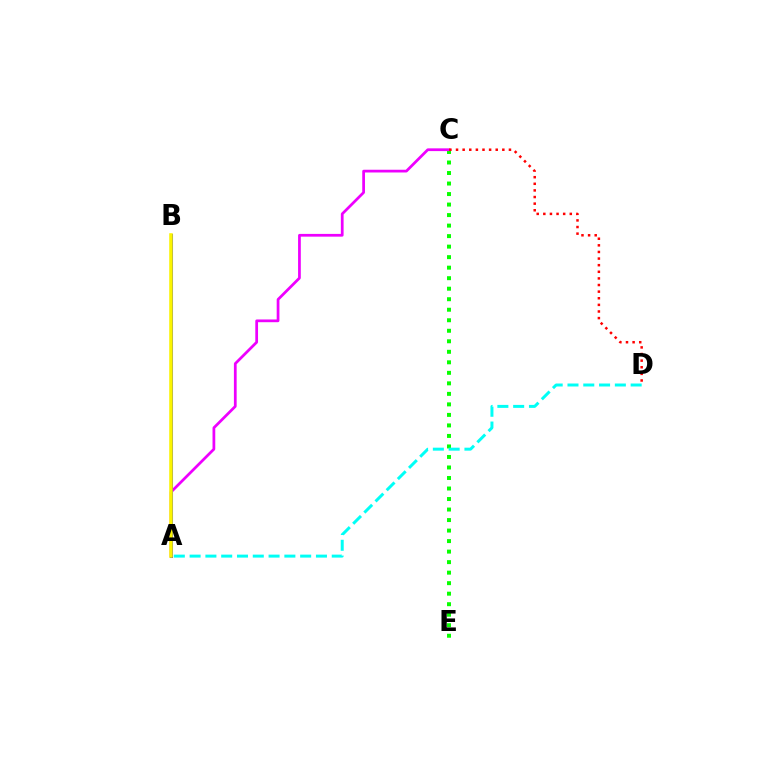{('C', 'E'): [{'color': '#08ff00', 'line_style': 'dotted', 'thickness': 2.86}], ('A', 'C'): [{'color': '#ee00ff', 'line_style': 'solid', 'thickness': 1.97}], ('A', 'B'): [{'color': '#0010ff', 'line_style': 'solid', 'thickness': 2.18}, {'color': '#fcf500', 'line_style': 'solid', 'thickness': 2.56}], ('A', 'D'): [{'color': '#00fff6', 'line_style': 'dashed', 'thickness': 2.15}], ('C', 'D'): [{'color': '#ff0000', 'line_style': 'dotted', 'thickness': 1.8}]}